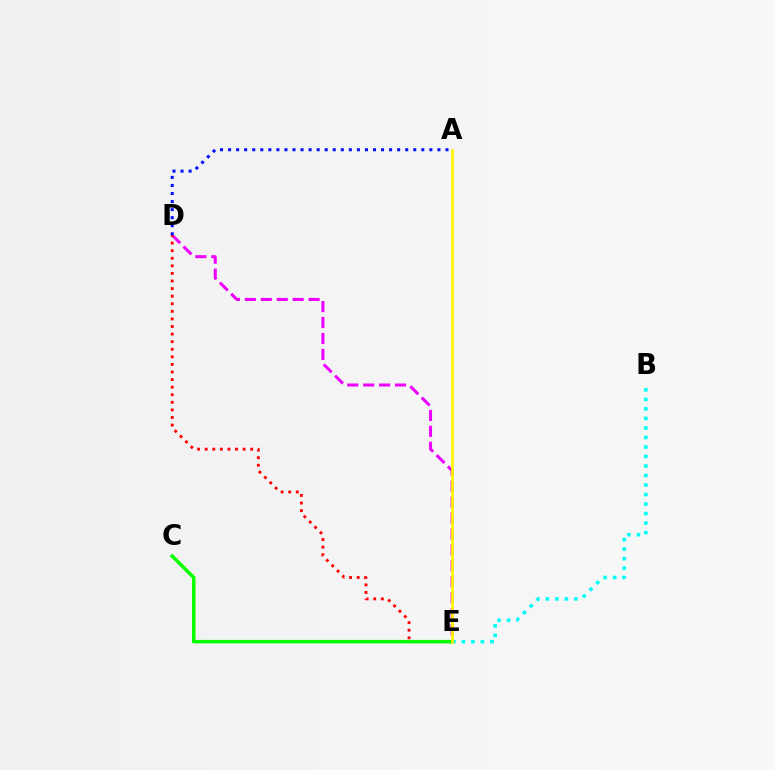{('D', 'E'): [{'color': '#ee00ff', 'line_style': 'dashed', 'thickness': 2.17}, {'color': '#ff0000', 'line_style': 'dotted', 'thickness': 2.06}], ('A', 'D'): [{'color': '#0010ff', 'line_style': 'dotted', 'thickness': 2.19}], ('C', 'E'): [{'color': '#08ff00', 'line_style': 'solid', 'thickness': 2.52}], ('B', 'E'): [{'color': '#00fff6', 'line_style': 'dotted', 'thickness': 2.58}], ('A', 'E'): [{'color': '#fcf500', 'line_style': 'solid', 'thickness': 1.95}]}